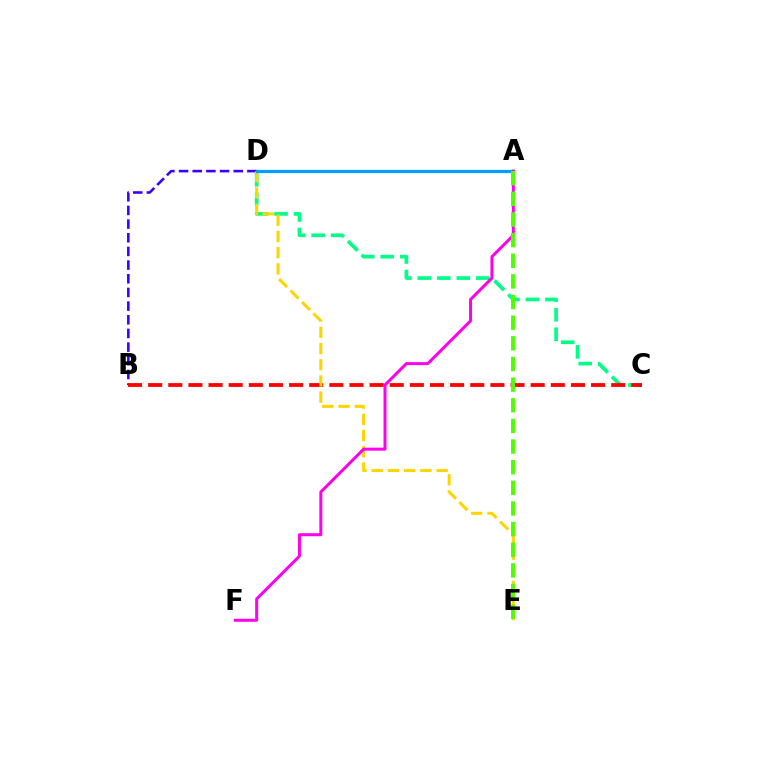{('C', 'D'): [{'color': '#00ff86', 'line_style': 'dashed', 'thickness': 2.65}], ('B', 'D'): [{'color': '#3700ff', 'line_style': 'dashed', 'thickness': 1.86}], ('B', 'C'): [{'color': '#ff0000', 'line_style': 'dashed', 'thickness': 2.73}], ('D', 'E'): [{'color': '#ffd500', 'line_style': 'dashed', 'thickness': 2.2}], ('A', 'D'): [{'color': '#009eff', 'line_style': 'solid', 'thickness': 2.33}], ('A', 'F'): [{'color': '#ff00ed', 'line_style': 'solid', 'thickness': 2.16}], ('A', 'E'): [{'color': '#4fff00', 'line_style': 'dashed', 'thickness': 2.8}]}